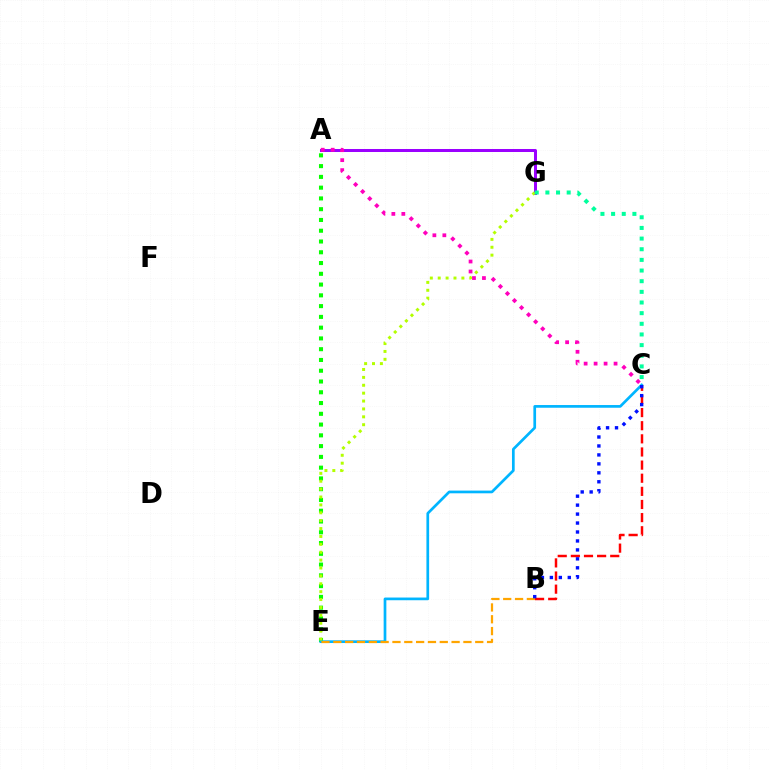{('A', 'E'): [{'color': '#08ff00', 'line_style': 'dotted', 'thickness': 2.93}], ('C', 'E'): [{'color': '#00b5ff', 'line_style': 'solid', 'thickness': 1.95}], ('B', 'E'): [{'color': '#ffa500', 'line_style': 'dashed', 'thickness': 1.61}], ('A', 'G'): [{'color': '#9b00ff', 'line_style': 'solid', 'thickness': 2.17}], ('E', 'G'): [{'color': '#b3ff00', 'line_style': 'dotted', 'thickness': 2.14}], ('B', 'C'): [{'color': '#ff0000', 'line_style': 'dashed', 'thickness': 1.78}, {'color': '#0010ff', 'line_style': 'dotted', 'thickness': 2.43}], ('C', 'G'): [{'color': '#00ff9d', 'line_style': 'dotted', 'thickness': 2.89}], ('A', 'C'): [{'color': '#ff00bd', 'line_style': 'dotted', 'thickness': 2.71}]}